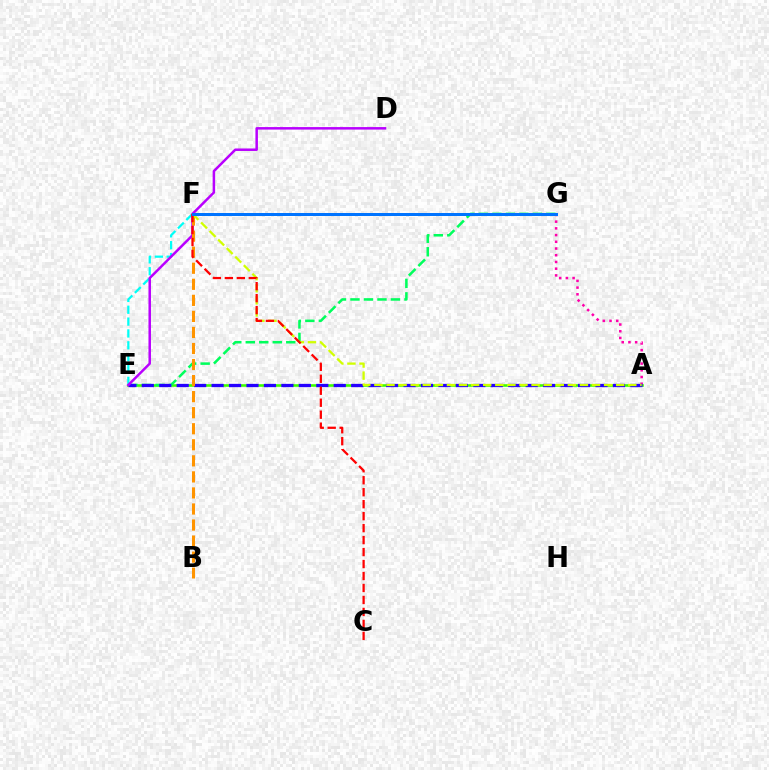{('A', 'G'): [{'color': '#ff00ac', 'line_style': 'dotted', 'thickness': 1.83}], ('A', 'E'): [{'color': '#3dff00', 'line_style': 'solid', 'thickness': 1.87}, {'color': '#2500ff', 'line_style': 'dashed', 'thickness': 2.37}], ('E', 'G'): [{'color': '#00ff5c', 'line_style': 'dashed', 'thickness': 1.83}], ('E', 'F'): [{'color': '#00fff6', 'line_style': 'dashed', 'thickness': 1.61}], ('D', 'E'): [{'color': '#b900ff', 'line_style': 'solid', 'thickness': 1.8}], ('B', 'F'): [{'color': '#ff9400', 'line_style': 'dashed', 'thickness': 2.18}], ('A', 'F'): [{'color': '#d1ff00', 'line_style': 'dashed', 'thickness': 1.64}], ('C', 'F'): [{'color': '#ff0000', 'line_style': 'dashed', 'thickness': 1.63}], ('F', 'G'): [{'color': '#0074ff', 'line_style': 'solid', 'thickness': 2.16}]}